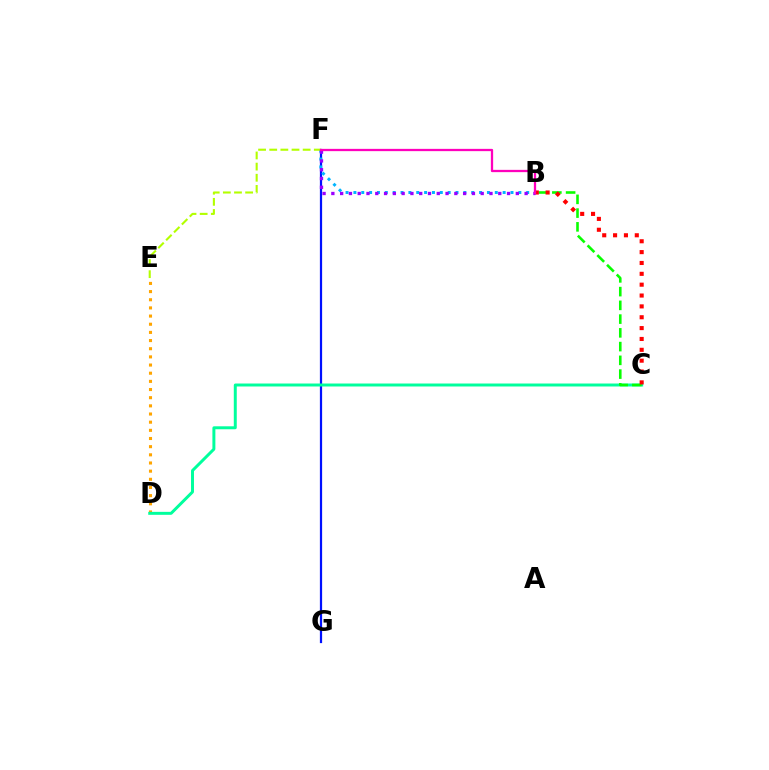{('D', 'E'): [{'color': '#ffa500', 'line_style': 'dotted', 'thickness': 2.22}], ('F', 'G'): [{'color': '#0010ff', 'line_style': 'solid', 'thickness': 1.6}], ('C', 'D'): [{'color': '#00ff9d', 'line_style': 'solid', 'thickness': 2.14}], ('B', 'C'): [{'color': '#08ff00', 'line_style': 'dashed', 'thickness': 1.87}, {'color': '#ff0000', 'line_style': 'dotted', 'thickness': 2.95}], ('B', 'F'): [{'color': '#00b5ff', 'line_style': 'dotted', 'thickness': 2.13}, {'color': '#9b00ff', 'line_style': 'dotted', 'thickness': 2.39}, {'color': '#ff00bd', 'line_style': 'solid', 'thickness': 1.64}], ('E', 'F'): [{'color': '#b3ff00', 'line_style': 'dashed', 'thickness': 1.51}]}